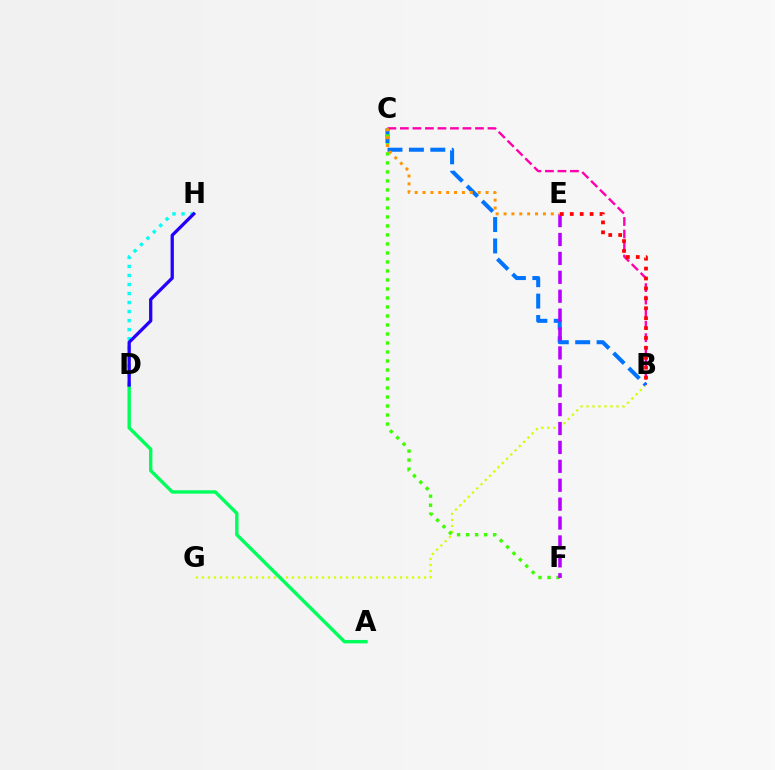{('B', 'G'): [{'color': '#d1ff00', 'line_style': 'dotted', 'thickness': 1.63}], ('B', 'C'): [{'color': '#ff00ac', 'line_style': 'dashed', 'thickness': 1.7}, {'color': '#0074ff', 'line_style': 'dashed', 'thickness': 2.91}], ('A', 'D'): [{'color': '#00ff5c', 'line_style': 'solid', 'thickness': 2.45}], ('D', 'H'): [{'color': '#00fff6', 'line_style': 'dotted', 'thickness': 2.45}, {'color': '#2500ff', 'line_style': 'solid', 'thickness': 2.37}], ('C', 'F'): [{'color': '#3dff00', 'line_style': 'dotted', 'thickness': 2.45}], ('E', 'F'): [{'color': '#b900ff', 'line_style': 'dashed', 'thickness': 2.57}], ('B', 'E'): [{'color': '#ff0000', 'line_style': 'dotted', 'thickness': 2.69}], ('C', 'E'): [{'color': '#ff9400', 'line_style': 'dotted', 'thickness': 2.14}]}